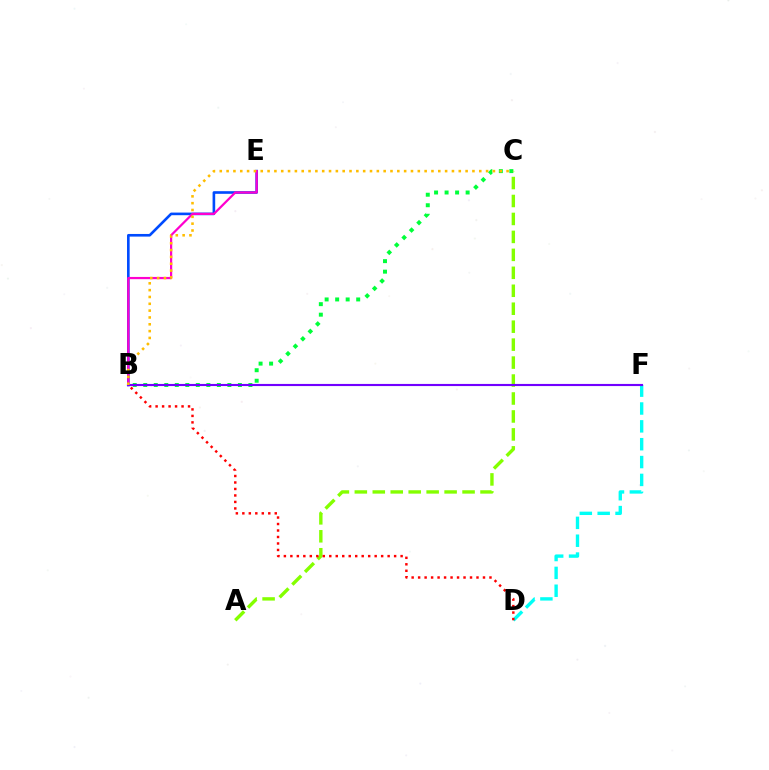{('B', 'E'): [{'color': '#004bff', 'line_style': 'solid', 'thickness': 1.9}, {'color': '#ff00cf', 'line_style': 'solid', 'thickness': 1.6}], ('B', 'C'): [{'color': '#00ff39', 'line_style': 'dotted', 'thickness': 2.86}, {'color': '#ffbd00', 'line_style': 'dotted', 'thickness': 1.86}], ('A', 'C'): [{'color': '#84ff00', 'line_style': 'dashed', 'thickness': 2.44}], ('D', 'F'): [{'color': '#00fff6', 'line_style': 'dashed', 'thickness': 2.43}], ('B', 'F'): [{'color': '#7200ff', 'line_style': 'solid', 'thickness': 1.54}], ('B', 'D'): [{'color': '#ff0000', 'line_style': 'dotted', 'thickness': 1.76}]}